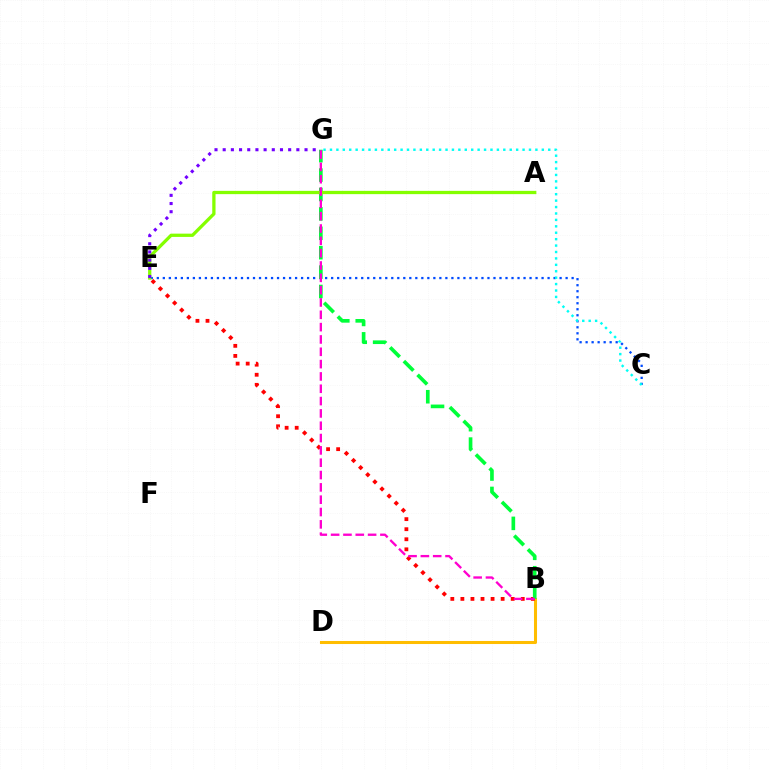{('B', 'D'): [{'color': '#ffbd00', 'line_style': 'solid', 'thickness': 2.19}], ('C', 'E'): [{'color': '#004bff', 'line_style': 'dotted', 'thickness': 1.63}], ('C', 'G'): [{'color': '#00fff6', 'line_style': 'dotted', 'thickness': 1.74}], ('B', 'E'): [{'color': '#ff0000', 'line_style': 'dotted', 'thickness': 2.73}], ('B', 'G'): [{'color': '#00ff39', 'line_style': 'dashed', 'thickness': 2.64}, {'color': '#ff00cf', 'line_style': 'dashed', 'thickness': 1.67}], ('A', 'E'): [{'color': '#84ff00', 'line_style': 'solid', 'thickness': 2.36}], ('E', 'G'): [{'color': '#7200ff', 'line_style': 'dotted', 'thickness': 2.22}]}